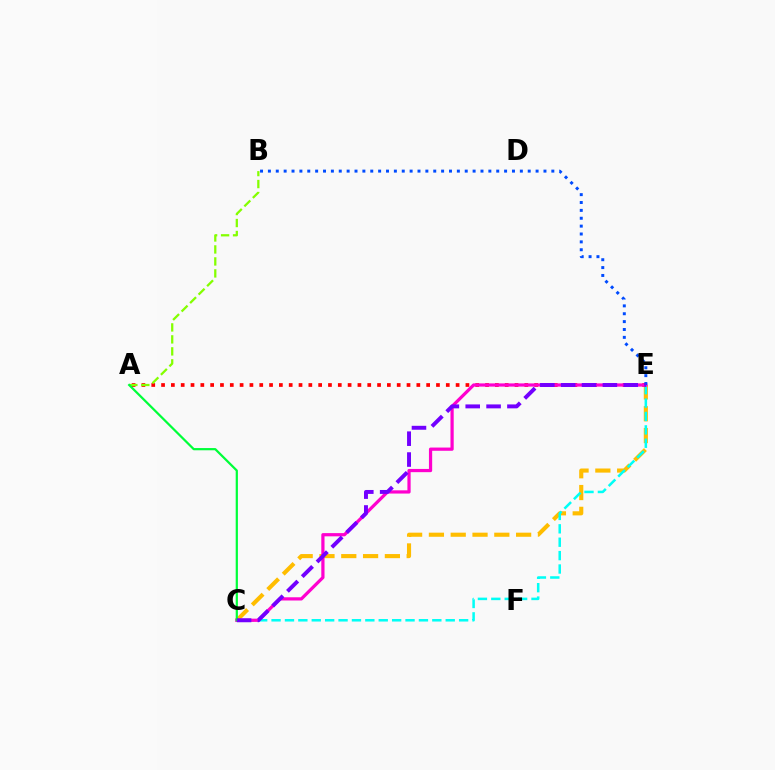{('A', 'E'): [{'color': '#ff0000', 'line_style': 'dotted', 'thickness': 2.67}], ('C', 'E'): [{'color': '#ffbd00', 'line_style': 'dashed', 'thickness': 2.96}, {'color': '#00fff6', 'line_style': 'dashed', 'thickness': 1.82}, {'color': '#ff00cf', 'line_style': 'solid', 'thickness': 2.32}, {'color': '#7200ff', 'line_style': 'dashed', 'thickness': 2.83}], ('A', 'B'): [{'color': '#84ff00', 'line_style': 'dashed', 'thickness': 1.63}], ('A', 'C'): [{'color': '#00ff39', 'line_style': 'solid', 'thickness': 1.6}], ('B', 'E'): [{'color': '#004bff', 'line_style': 'dotted', 'thickness': 2.14}]}